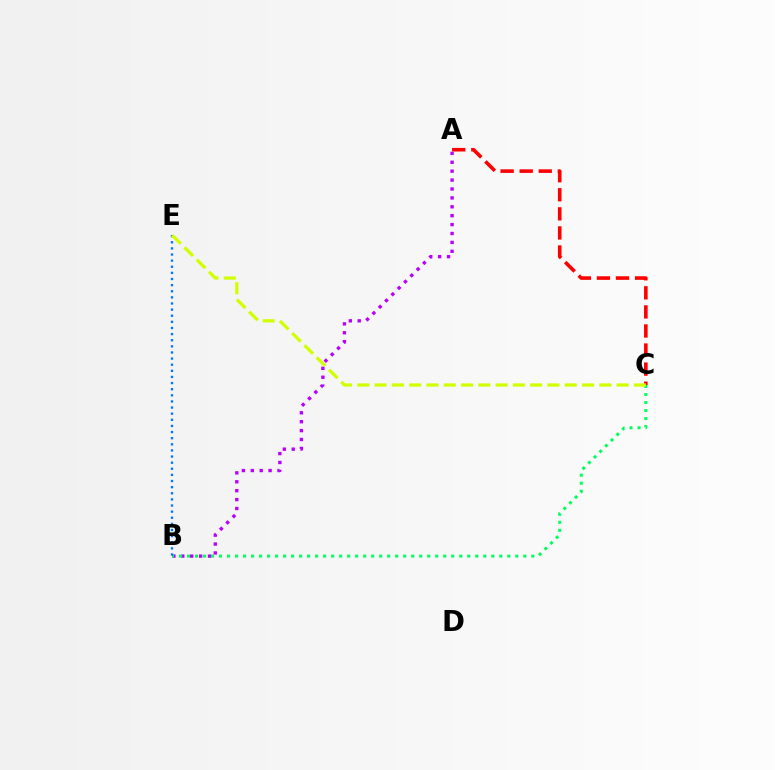{('A', 'B'): [{'color': '#b900ff', 'line_style': 'dotted', 'thickness': 2.42}], ('B', 'C'): [{'color': '#00ff5c', 'line_style': 'dotted', 'thickness': 2.18}], ('A', 'C'): [{'color': '#ff0000', 'line_style': 'dashed', 'thickness': 2.59}], ('B', 'E'): [{'color': '#0074ff', 'line_style': 'dotted', 'thickness': 1.66}], ('C', 'E'): [{'color': '#d1ff00', 'line_style': 'dashed', 'thickness': 2.35}]}